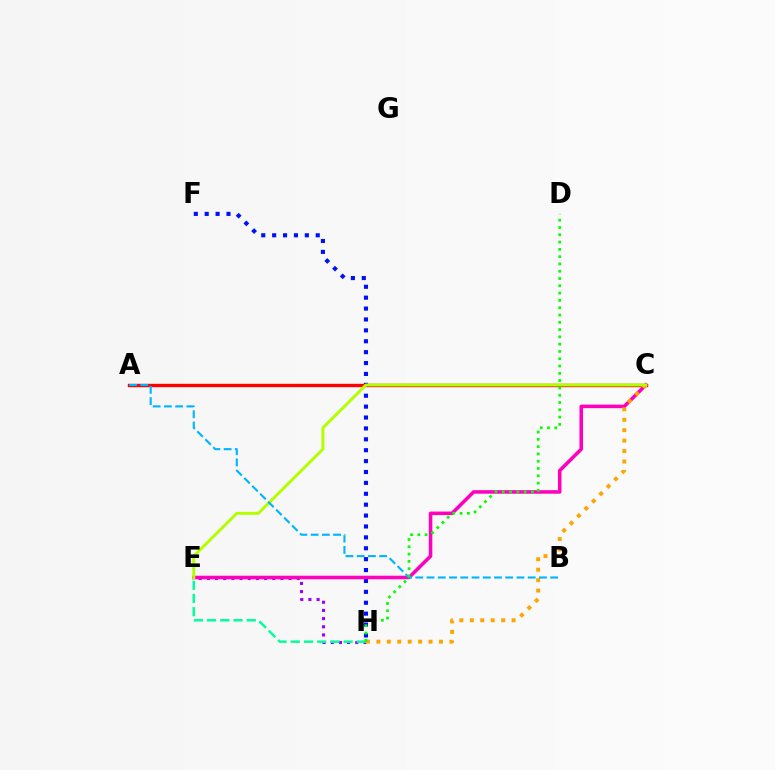{('F', 'H'): [{'color': '#0010ff', 'line_style': 'dotted', 'thickness': 2.96}], ('E', 'H'): [{'color': '#9b00ff', 'line_style': 'dotted', 'thickness': 2.22}, {'color': '#00ff9d', 'line_style': 'dashed', 'thickness': 1.8}], ('A', 'C'): [{'color': '#ff0000', 'line_style': 'solid', 'thickness': 2.43}], ('C', 'E'): [{'color': '#ff00bd', 'line_style': 'solid', 'thickness': 2.56}, {'color': '#b3ff00', 'line_style': 'solid', 'thickness': 2.13}], ('C', 'H'): [{'color': '#ffa500', 'line_style': 'dotted', 'thickness': 2.84}], ('A', 'B'): [{'color': '#00b5ff', 'line_style': 'dashed', 'thickness': 1.53}], ('D', 'H'): [{'color': '#08ff00', 'line_style': 'dotted', 'thickness': 1.98}]}